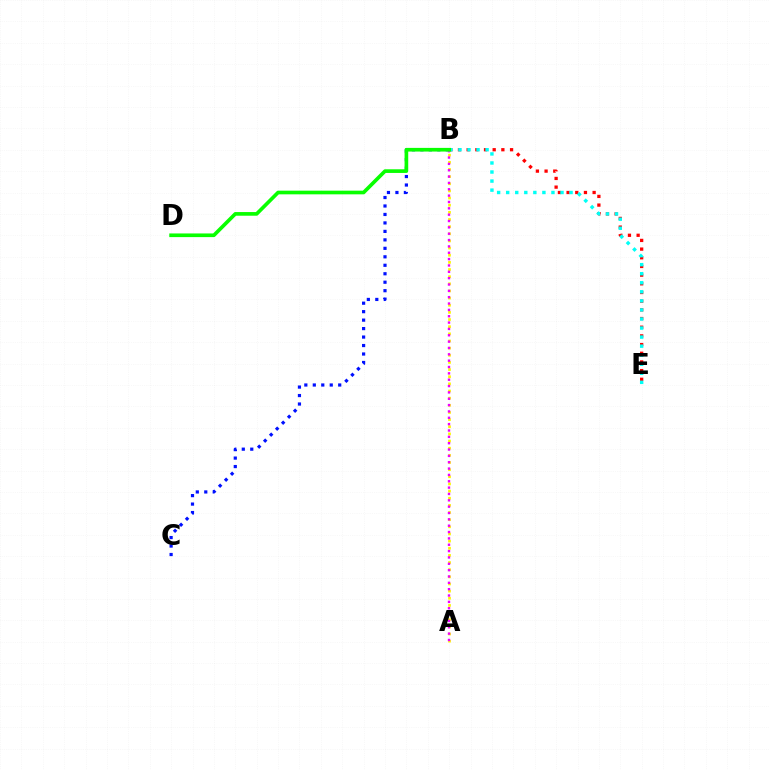{('A', 'B'): [{'color': '#fcf500', 'line_style': 'dotted', 'thickness': 1.94}, {'color': '#ee00ff', 'line_style': 'dotted', 'thickness': 1.72}], ('B', 'C'): [{'color': '#0010ff', 'line_style': 'dotted', 'thickness': 2.3}], ('B', 'E'): [{'color': '#ff0000', 'line_style': 'dotted', 'thickness': 2.36}, {'color': '#00fff6', 'line_style': 'dotted', 'thickness': 2.46}], ('B', 'D'): [{'color': '#08ff00', 'line_style': 'solid', 'thickness': 2.64}]}